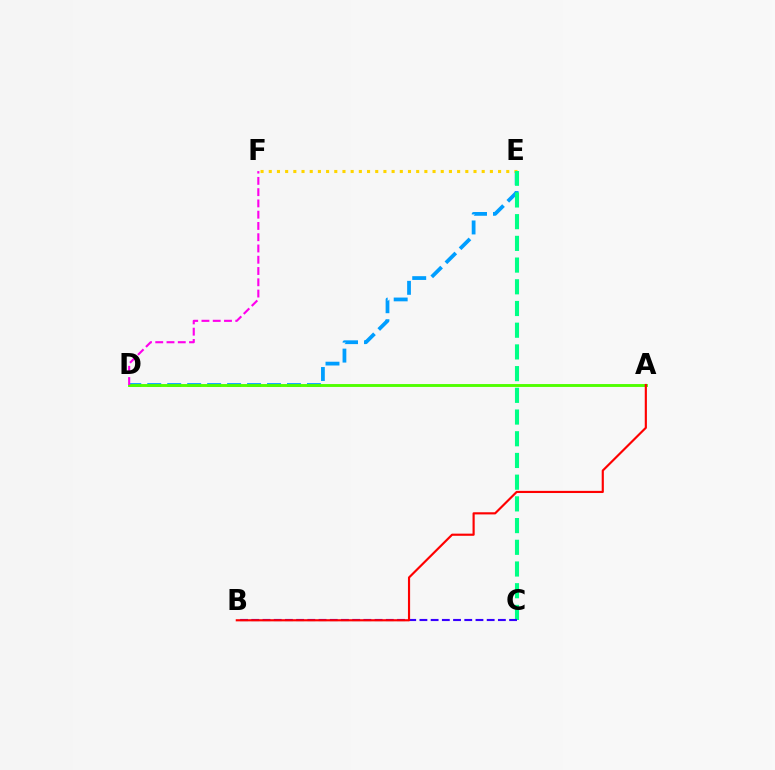{('D', 'E'): [{'color': '#009eff', 'line_style': 'dashed', 'thickness': 2.71}], ('E', 'F'): [{'color': '#ffd500', 'line_style': 'dotted', 'thickness': 2.23}], ('C', 'E'): [{'color': '#00ff86', 'line_style': 'dashed', 'thickness': 2.95}], ('A', 'D'): [{'color': '#4fff00', 'line_style': 'solid', 'thickness': 2.08}], ('D', 'F'): [{'color': '#ff00ed', 'line_style': 'dashed', 'thickness': 1.53}], ('B', 'C'): [{'color': '#3700ff', 'line_style': 'dashed', 'thickness': 1.52}], ('A', 'B'): [{'color': '#ff0000', 'line_style': 'solid', 'thickness': 1.55}]}